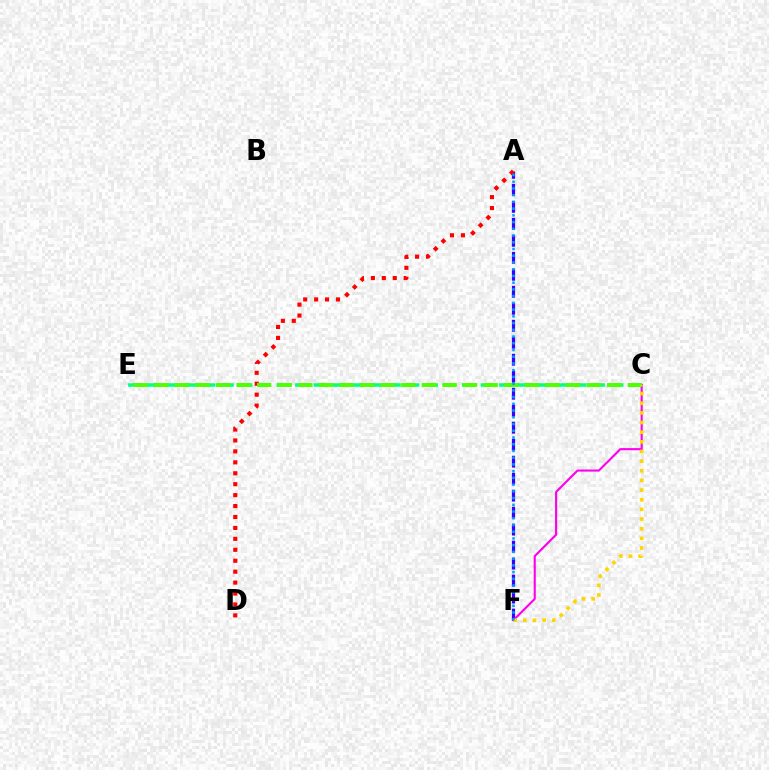{('A', 'F'): [{'color': '#3700ff', 'line_style': 'dashed', 'thickness': 2.31}, {'color': '#009eff', 'line_style': 'dotted', 'thickness': 1.83}], ('C', 'F'): [{'color': '#ff00ed', 'line_style': 'solid', 'thickness': 1.53}, {'color': '#ffd500', 'line_style': 'dotted', 'thickness': 2.62}], ('C', 'E'): [{'color': '#00ff86', 'line_style': 'dashed', 'thickness': 2.52}, {'color': '#4fff00', 'line_style': 'dashed', 'thickness': 2.8}], ('A', 'D'): [{'color': '#ff0000', 'line_style': 'dotted', 'thickness': 2.97}]}